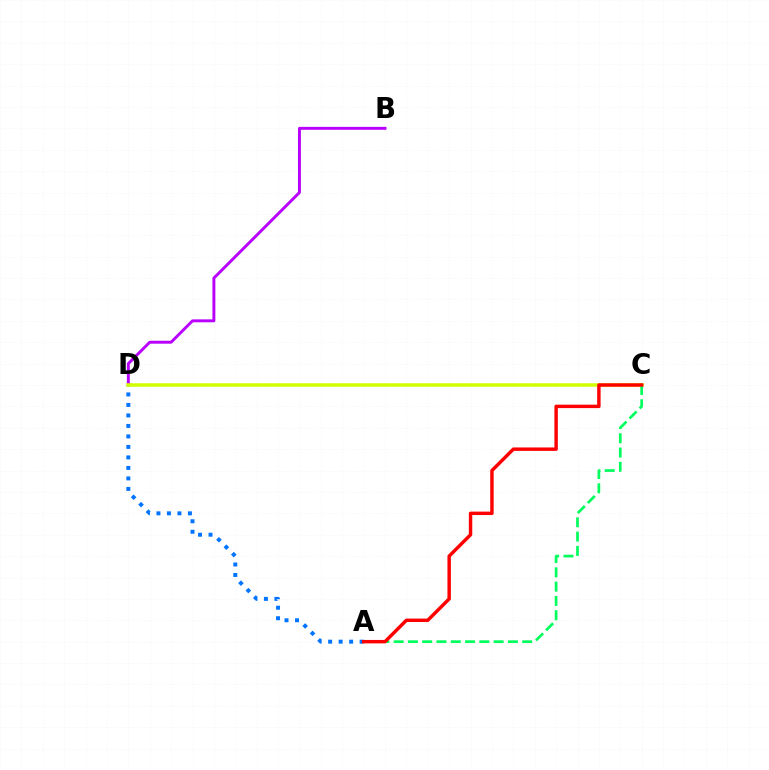{('B', 'D'): [{'color': '#b900ff', 'line_style': 'solid', 'thickness': 2.11}], ('A', 'D'): [{'color': '#0074ff', 'line_style': 'dotted', 'thickness': 2.85}], ('C', 'D'): [{'color': '#d1ff00', 'line_style': 'solid', 'thickness': 2.53}], ('A', 'C'): [{'color': '#00ff5c', 'line_style': 'dashed', 'thickness': 1.94}, {'color': '#ff0000', 'line_style': 'solid', 'thickness': 2.47}]}